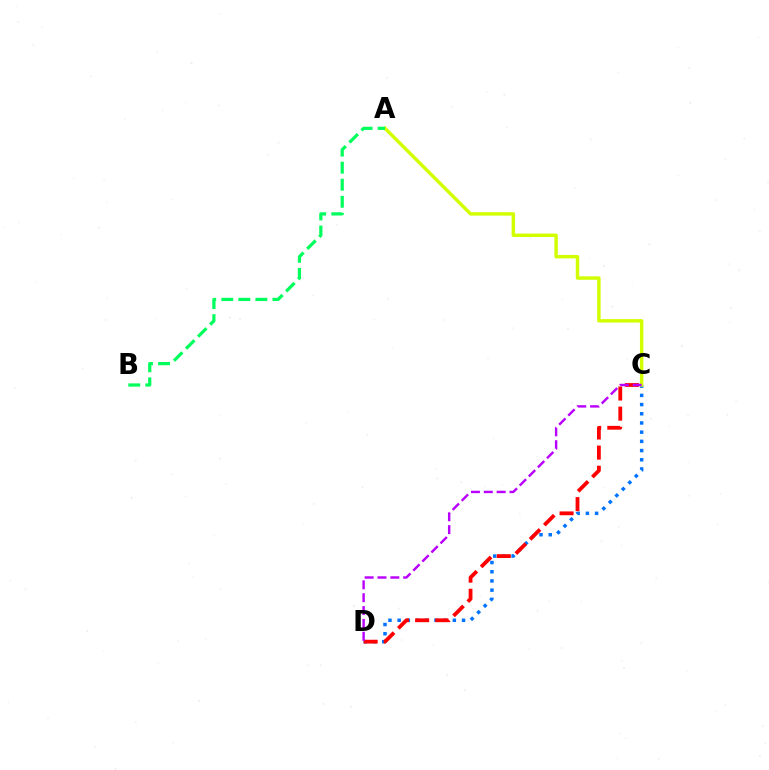{('C', 'D'): [{'color': '#0074ff', 'line_style': 'dotted', 'thickness': 2.5}, {'color': '#ff0000', 'line_style': 'dashed', 'thickness': 2.73}, {'color': '#b900ff', 'line_style': 'dashed', 'thickness': 1.75}], ('A', 'C'): [{'color': '#d1ff00', 'line_style': 'solid', 'thickness': 2.48}], ('A', 'B'): [{'color': '#00ff5c', 'line_style': 'dashed', 'thickness': 2.32}]}